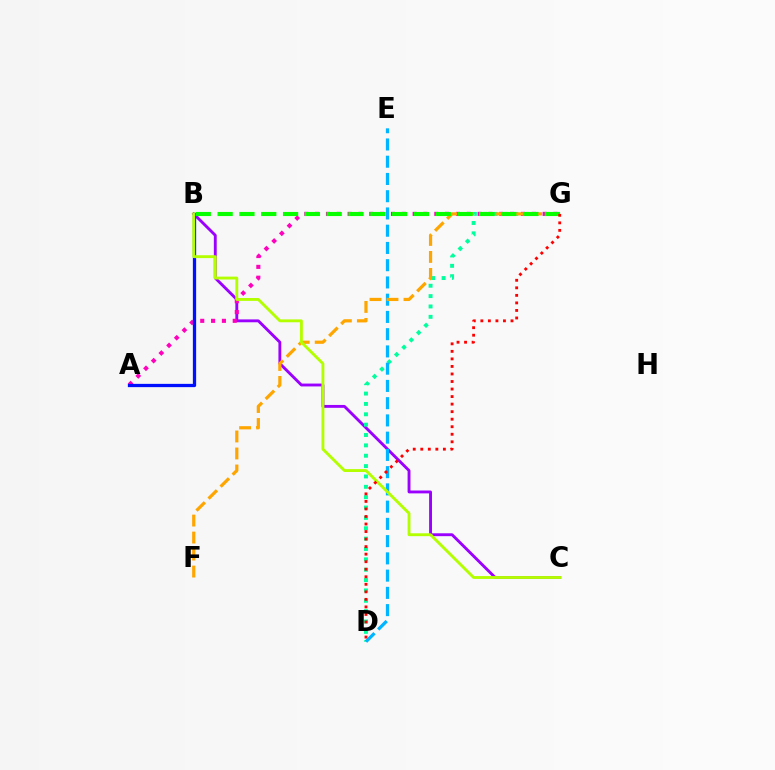{('B', 'C'): [{'color': '#9b00ff', 'line_style': 'solid', 'thickness': 2.07}, {'color': '#b3ff00', 'line_style': 'solid', 'thickness': 2.07}], ('D', 'G'): [{'color': '#00ff9d', 'line_style': 'dotted', 'thickness': 2.82}, {'color': '#ff0000', 'line_style': 'dotted', 'thickness': 2.05}], ('D', 'E'): [{'color': '#00b5ff', 'line_style': 'dashed', 'thickness': 2.34}], ('A', 'G'): [{'color': '#ff00bd', 'line_style': 'dotted', 'thickness': 2.94}], ('F', 'G'): [{'color': '#ffa500', 'line_style': 'dashed', 'thickness': 2.31}], ('A', 'B'): [{'color': '#0010ff', 'line_style': 'solid', 'thickness': 2.36}], ('B', 'G'): [{'color': '#08ff00', 'line_style': 'dashed', 'thickness': 2.96}]}